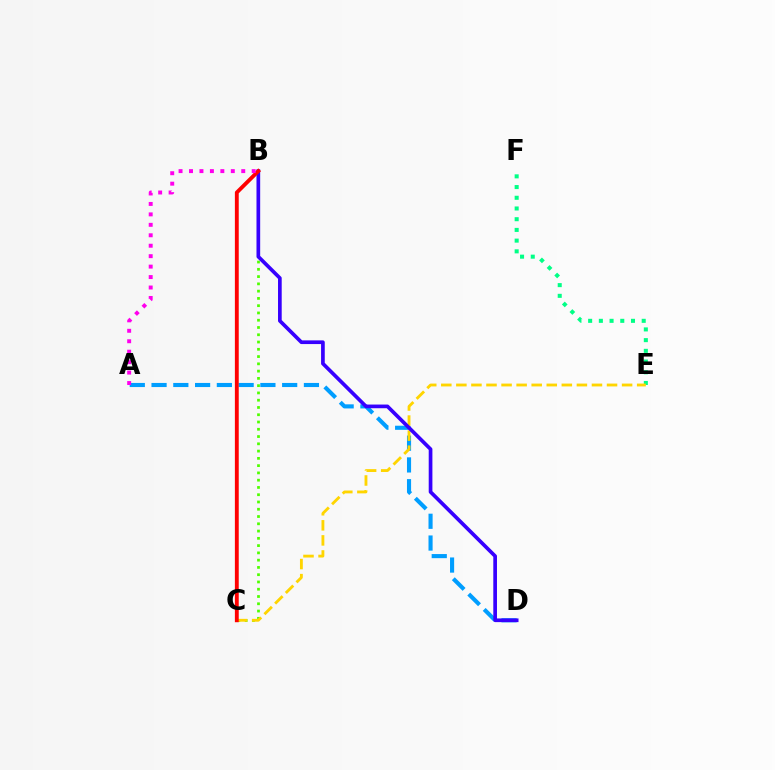{('A', 'D'): [{'color': '#009eff', 'line_style': 'dashed', 'thickness': 2.96}], ('B', 'C'): [{'color': '#4fff00', 'line_style': 'dotted', 'thickness': 1.98}, {'color': '#ff0000', 'line_style': 'solid', 'thickness': 2.78}], ('E', 'F'): [{'color': '#00ff86', 'line_style': 'dotted', 'thickness': 2.91}], ('C', 'E'): [{'color': '#ffd500', 'line_style': 'dashed', 'thickness': 2.05}], ('B', 'D'): [{'color': '#3700ff', 'line_style': 'solid', 'thickness': 2.65}], ('A', 'B'): [{'color': '#ff00ed', 'line_style': 'dotted', 'thickness': 2.84}]}